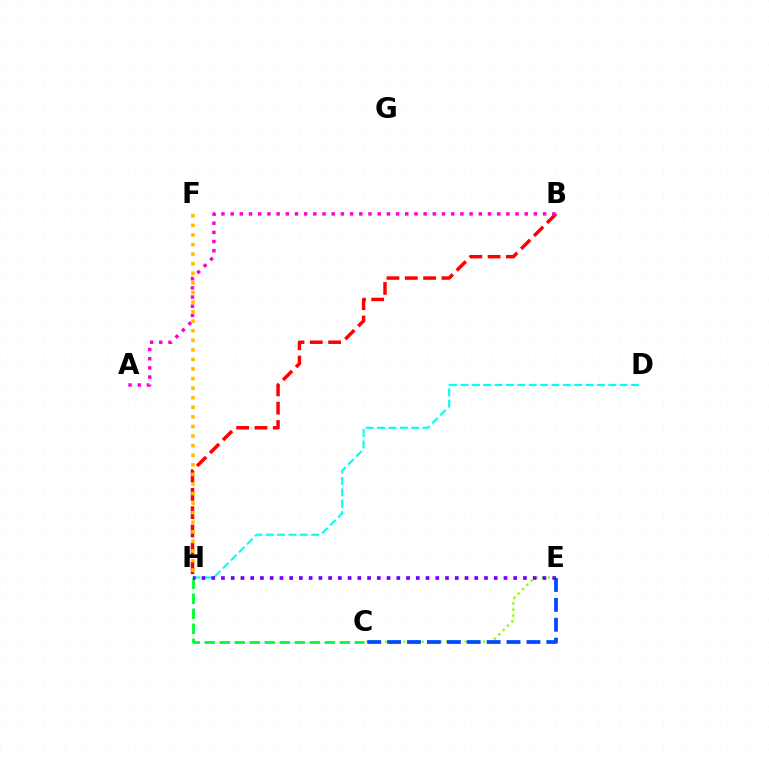{('B', 'H'): [{'color': '#ff0000', 'line_style': 'dashed', 'thickness': 2.49}], ('D', 'H'): [{'color': '#00fff6', 'line_style': 'dashed', 'thickness': 1.54}], ('C', 'E'): [{'color': '#84ff00', 'line_style': 'dotted', 'thickness': 1.66}, {'color': '#004bff', 'line_style': 'dashed', 'thickness': 2.7}], ('C', 'H'): [{'color': '#00ff39', 'line_style': 'dashed', 'thickness': 2.04}], ('E', 'H'): [{'color': '#7200ff', 'line_style': 'dotted', 'thickness': 2.65}], ('A', 'B'): [{'color': '#ff00cf', 'line_style': 'dotted', 'thickness': 2.5}], ('F', 'H'): [{'color': '#ffbd00', 'line_style': 'dotted', 'thickness': 2.6}]}